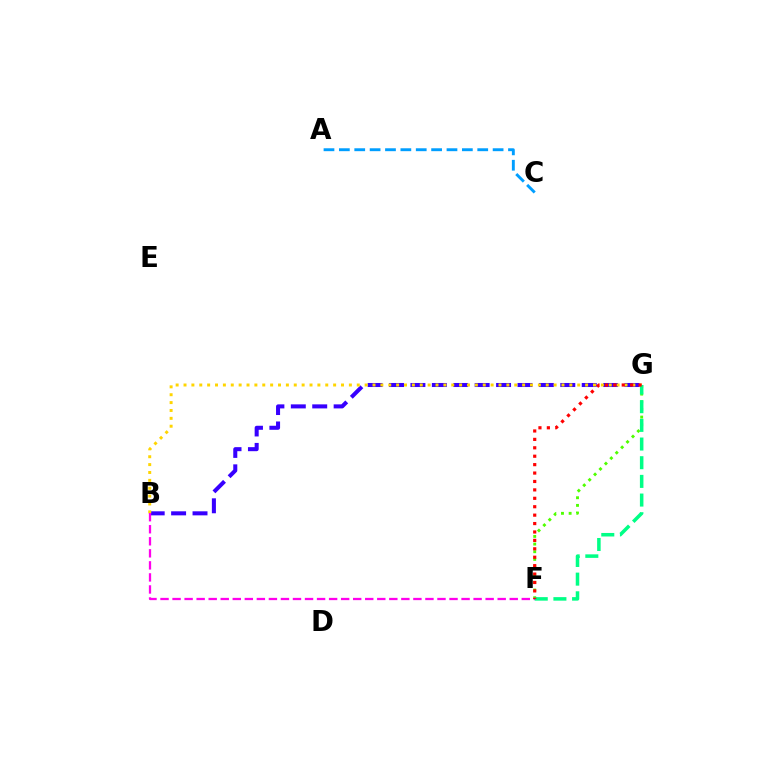{('B', 'G'): [{'color': '#3700ff', 'line_style': 'dashed', 'thickness': 2.91}, {'color': '#ffd500', 'line_style': 'dotted', 'thickness': 2.14}], ('A', 'C'): [{'color': '#009eff', 'line_style': 'dashed', 'thickness': 2.09}], ('B', 'F'): [{'color': '#ff00ed', 'line_style': 'dashed', 'thickness': 1.64}], ('F', 'G'): [{'color': '#4fff00', 'line_style': 'dotted', 'thickness': 2.08}, {'color': '#00ff86', 'line_style': 'dashed', 'thickness': 2.54}, {'color': '#ff0000', 'line_style': 'dotted', 'thickness': 2.29}]}